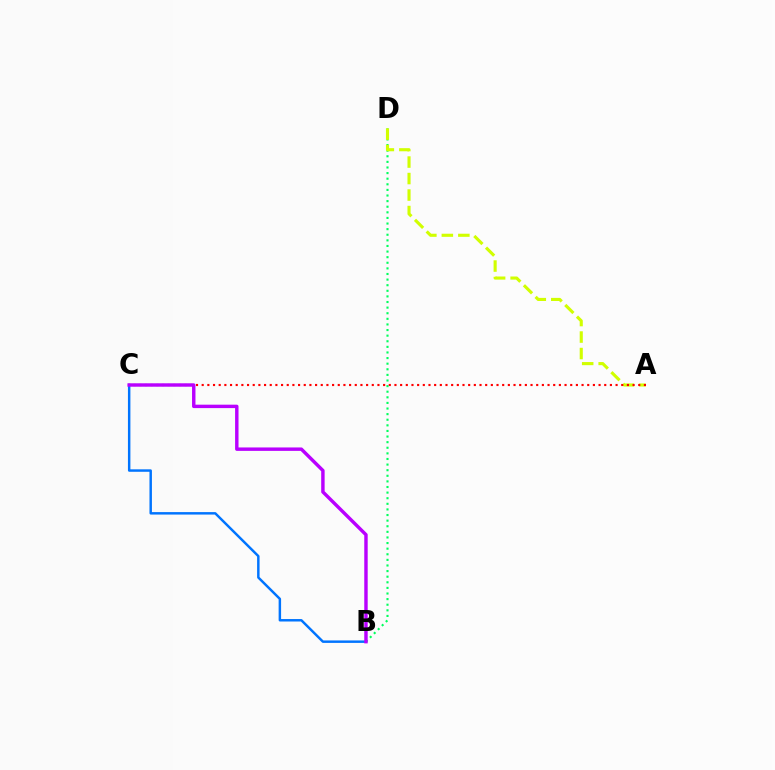{('B', 'D'): [{'color': '#00ff5c', 'line_style': 'dotted', 'thickness': 1.52}], ('A', 'D'): [{'color': '#d1ff00', 'line_style': 'dashed', 'thickness': 2.24}], ('B', 'C'): [{'color': '#0074ff', 'line_style': 'solid', 'thickness': 1.77}, {'color': '#b900ff', 'line_style': 'solid', 'thickness': 2.46}], ('A', 'C'): [{'color': '#ff0000', 'line_style': 'dotted', 'thickness': 1.54}]}